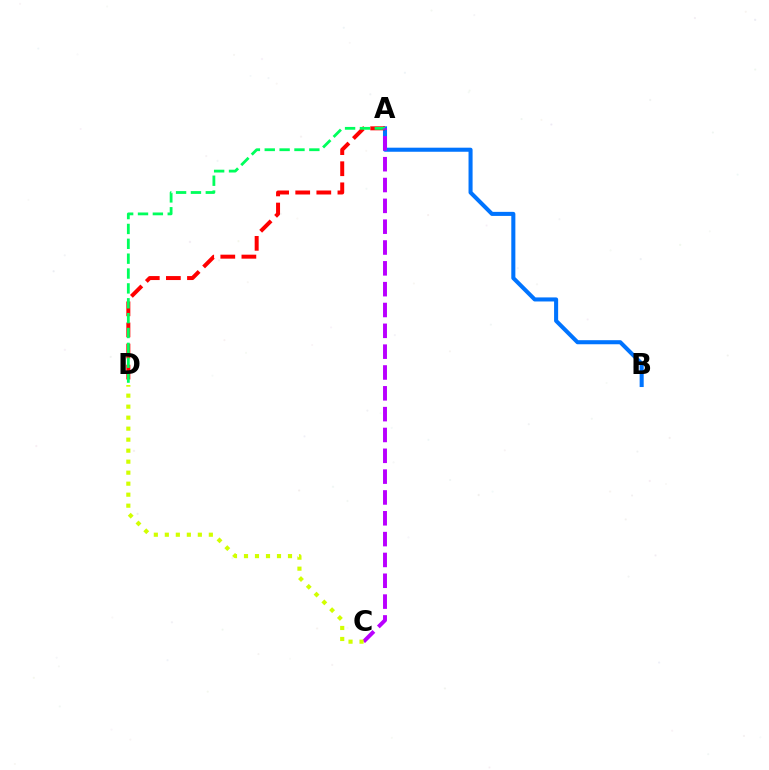{('A', 'B'): [{'color': '#0074ff', 'line_style': 'solid', 'thickness': 2.92}], ('A', 'D'): [{'color': '#ff0000', 'line_style': 'dashed', 'thickness': 2.87}, {'color': '#00ff5c', 'line_style': 'dashed', 'thickness': 2.02}], ('A', 'C'): [{'color': '#b900ff', 'line_style': 'dashed', 'thickness': 2.83}], ('C', 'D'): [{'color': '#d1ff00', 'line_style': 'dotted', 'thickness': 2.99}]}